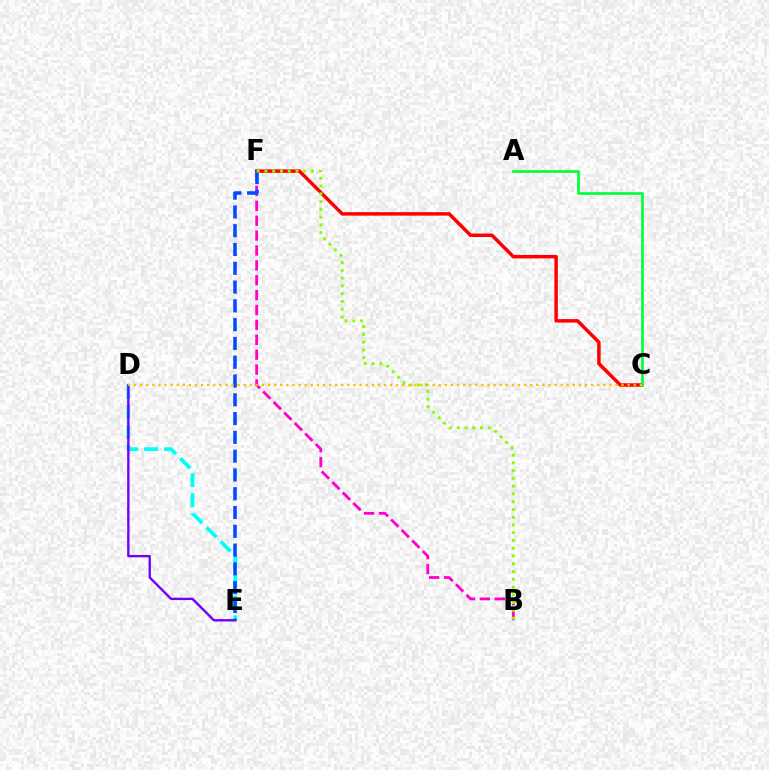{('C', 'F'): [{'color': '#ff0000', 'line_style': 'solid', 'thickness': 2.5}], ('B', 'F'): [{'color': '#ff00cf', 'line_style': 'dashed', 'thickness': 2.02}, {'color': '#84ff00', 'line_style': 'dotted', 'thickness': 2.11}], ('D', 'E'): [{'color': '#00fff6', 'line_style': 'dashed', 'thickness': 2.71}, {'color': '#7200ff', 'line_style': 'solid', 'thickness': 1.71}], ('A', 'C'): [{'color': '#00ff39', 'line_style': 'solid', 'thickness': 1.93}], ('E', 'F'): [{'color': '#004bff', 'line_style': 'dashed', 'thickness': 2.55}], ('C', 'D'): [{'color': '#ffbd00', 'line_style': 'dotted', 'thickness': 1.66}]}